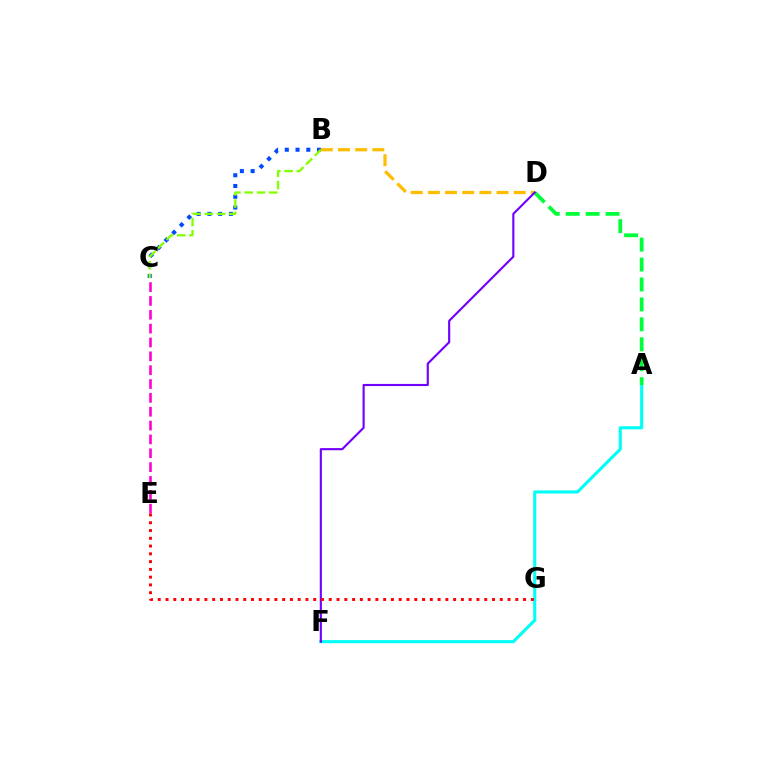{('A', 'F'): [{'color': '#00fff6', 'line_style': 'solid', 'thickness': 2.23}], ('A', 'D'): [{'color': '#00ff39', 'line_style': 'dashed', 'thickness': 2.71}], ('B', 'D'): [{'color': '#ffbd00', 'line_style': 'dashed', 'thickness': 2.33}], ('B', 'C'): [{'color': '#004bff', 'line_style': 'dotted', 'thickness': 2.92}, {'color': '#84ff00', 'line_style': 'dashed', 'thickness': 1.67}], ('C', 'E'): [{'color': '#ff00cf', 'line_style': 'dashed', 'thickness': 1.88}], ('D', 'F'): [{'color': '#7200ff', 'line_style': 'solid', 'thickness': 1.53}], ('E', 'G'): [{'color': '#ff0000', 'line_style': 'dotted', 'thickness': 2.11}]}